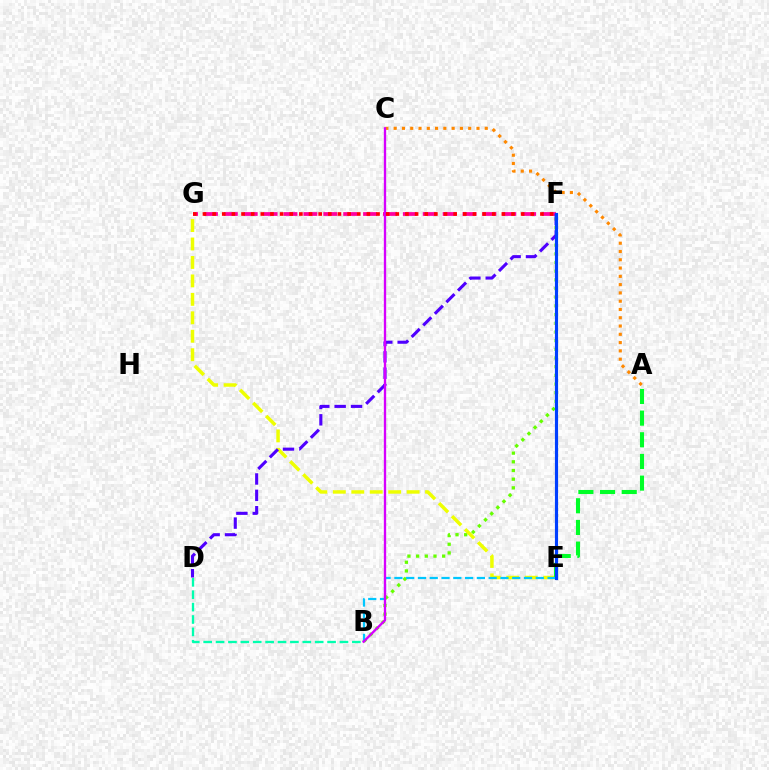{('A', 'C'): [{'color': '#ff8800', 'line_style': 'dotted', 'thickness': 2.25}], ('B', 'F'): [{'color': '#66ff00', 'line_style': 'dotted', 'thickness': 2.36}], ('E', 'G'): [{'color': '#eeff00', 'line_style': 'dashed', 'thickness': 2.51}], ('A', 'E'): [{'color': '#00ff27', 'line_style': 'dashed', 'thickness': 2.94}], ('F', 'G'): [{'color': '#ff00a0', 'line_style': 'dashed', 'thickness': 2.7}, {'color': '#ff0000', 'line_style': 'dotted', 'thickness': 2.62}], ('B', 'E'): [{'color': '#00c7ff', 'line_style': 'dashed', 'thickness': 1.6}], ('D', 'F'): [{'color': '#4f00ff', 'line_style': 'dashed', 'thickness': 2.22}], ('B', 'C'): [{'color': '#d600ff', 'line_style': 'solid', 'thickness': 1.68}], ('E', 'F'): [{'color': '#003fff', 'line_style': 'solid', 'thickness': 2.26}], ('B', 'D'): [{'color': '#00ffaf', 'line_style': 'dashed', 'thickness': 1.68}]}